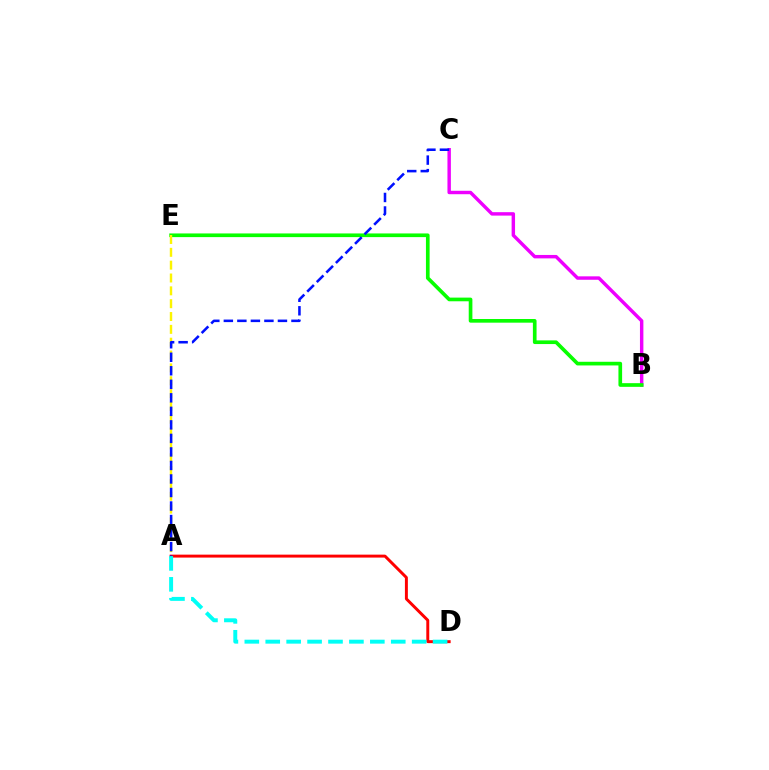{('B', 'C'): [{'color': '#ee00ff', 'line_style': 'solid', 'thickness': 2.47}], ('B', 'E'): [{'color': '#08ff00', 'line_style': 'solid', 'thickness': 2.64}], ('A', 'E'): [{'color': '#fcf500', 'line_style': 'dashed', 'thickness': 1.74}], ('A', 'D'): [{'color': '#ff0000', 'line_style': 'solid', 'thickness': 2.12}, {'color': '#00fff6', 'line_style': 'dashed', 'thickness': 2.84}], ('A', 'C'): [{'color': '#0010ff', 'line_style': 'dashed', 'thickness': 1.84}]}